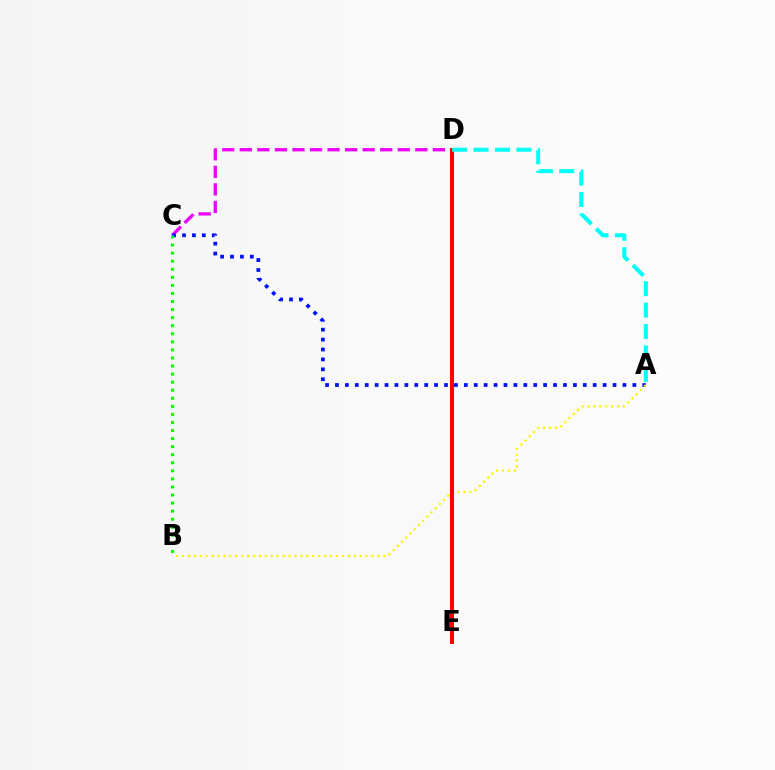{('C', 'D'): [{'color': '#ee00ff', 'line_style': 'dashed', 'thickness': 2.38}], ('A', 'C'): [{'color': '#0010ff', 'line_style': 'dotted', 'thickness': 2.69}], ('A', 'B'): [{'color': '#fcf500', 'line_style': 'dotted', 'thickness': 1.61}], ('D', 'E'): [{'color': '#ff0000', 'line_style': 'solid', 'thickness': 2.91}], ('A', 'D'): [{'color': '#00fff6', 'line_style': 'dashed', 'thickness': 2.91}], ('B', 'C'): [{'color': '#08ff00', 'line_style': 'dotted', 'thickness': 2.19}]}